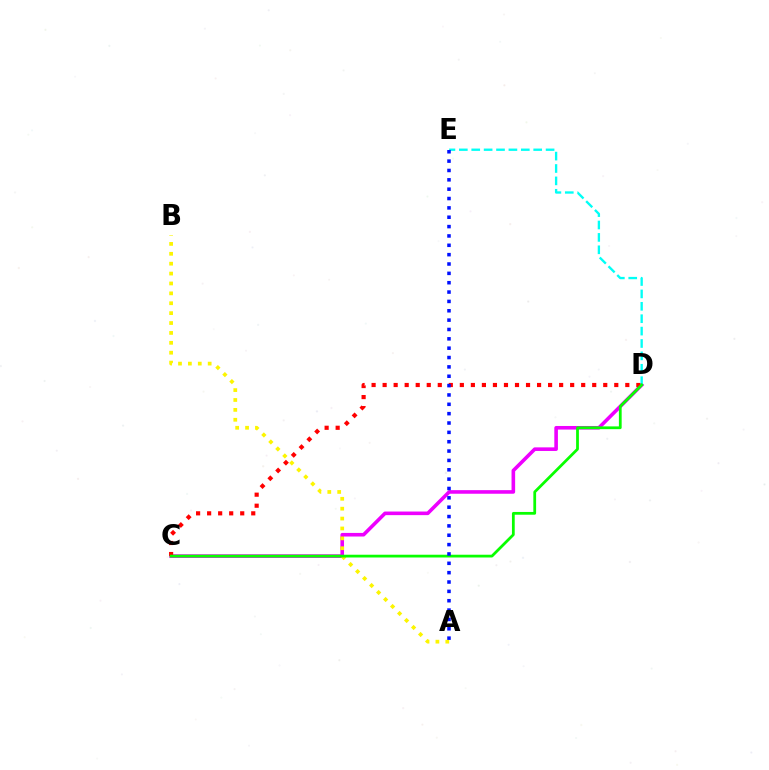{('C', 'D'): [{'color': '#ee00ff', 'line_style': 'solid', 'thickness': 2.59}, {'color': '#ff0000', 'line_style': 'dotted', 'thickness': 3.0}, {'color': '#08ff00', 'line_style': 'solid', 'thickness': 1.99}], ('D', 'E'): [{'color': '#00fff6', 'line_style': 'dashed', 'thickness': 1.68}], ('A', 'B'): [{'color': '#fcf500', 'line_style': 'dotted', 'thickness': 2.69}], ('A', 'E'): [{'color': '#0010ff', 'line_style': 'dotted', 'thickness': 2.54}]}